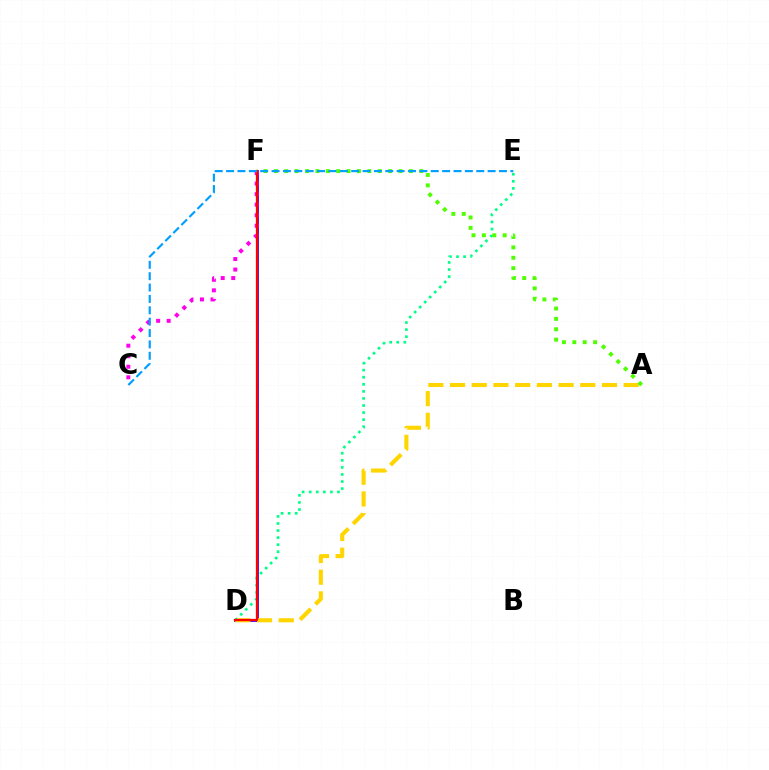{('D', 'F'): [{'color': '#3700ff', 'line_style': 'solid', 'thickness': 1.99}, {'color': '#ff0000', 'line_style': 'solid', 'thickness': 1.63}], ('A', 'D'): [{'color': '#ffd500', 'line_style': 'dashed', 'thickness': 2.95}], ('D', 'E'): [{'color': '#00ff86', 'line_style': 'dotted', 'thickness': 1.92}], ('C', 'F'): [{'color': '#ff00ed', 'line_style': 'dotted', 'thickness': 2.86}], ('A', 'F'): [{'color': '#4fff00', 'line_style': 'dotted', 'thickness': 2.82}], ('C', 'E'): [{'color': '#009eff', 'line_style': 'dashed', 'thickness': 1.54}]}